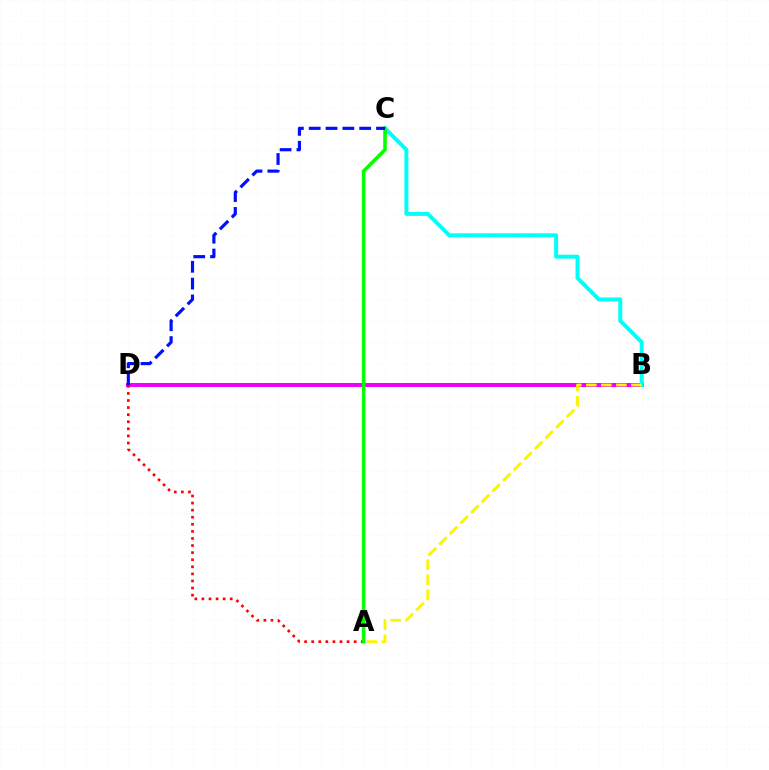{('B', 'D'): [{'color': '#ee00ff', 'line_style': 'solid', 'thickness': 2.87}], ('B', 'C'): [{'color': '#00fff6', 'line_style': 'solid', 'thickness': 2.84}], ('A', 'B'): [{'color': '#fcf500', 'line_style': 'dashed', 'thickness': 2.04}], ('A', 'D'): [{'color': '#ff0000', 'line_style': 'dotted', 'thickness': 1.92}], ('A', 'C'): [{'color': '#08ff00', 'line_style': 'solid', 'thickness': 2.57}], ('C', 'D'): [{'color': '#0010ff', 'line_style': 'dashed', 'thickness': 2.29}]}